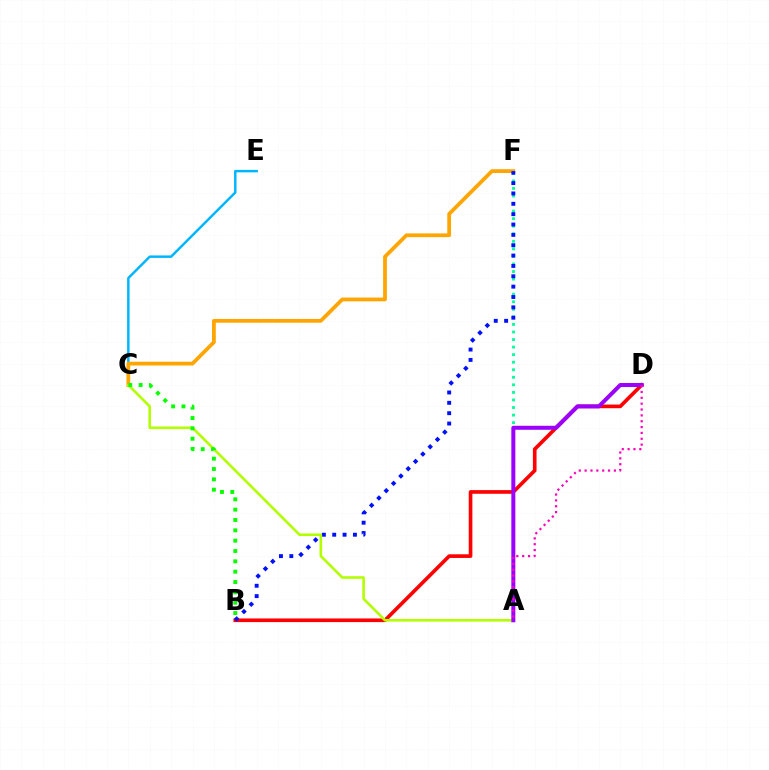{('A', 'F'): [{'color': '#00ff9d', 'line_style': 'dotted', 'thickness': 2.05}], ('B', 'D'): [{'color': '#ff0000', 'line_style': 'solid', 'thickness': 2.63}], ('C', 'E'): [{'color': '#00b5ff', 'line_style': 'solid', 'thickness': 1.77}], ('C', 'F'): [{'color': '#ffa500', 'line_style': 'solid', 'thickness': 2.71}], ('B', 'F'): [{'color': '#0010ff', 'line_style': 'dotted', 'thickness': 2.81}], ('A', 'C'): [{'color': '#b3ff00', 'line_style': 'solid', 'thickness': 1.88}], ('A', 'D'): [{'color': '#9b00ff', 'line_style': 'solid', 'thickness': 2.88}, {'color': '#ff00bd', 'line_style': 'dotted', 'thickness': 1.59}], ('B', 'C'): [{'color': '#08ff00', 'line_style': 'dotted', 'thickness': 2.81}]}